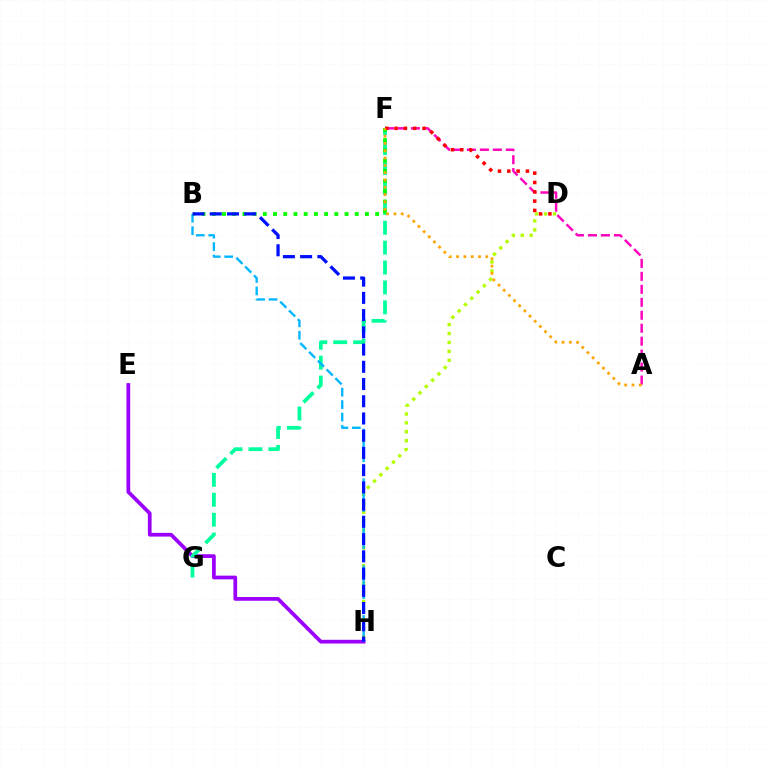{('E', 'H'): [{'color': '#9b00ff', 'line_style': 'solid', 'thickness': 2.68}], ('F', 'G'): [{'color': '#00ff9d', 'line_style': 'dashed', 'thickness': 2.7}], ('A', 'F'): [{'color': '#ff00bd', 'line_style': 'dashed', 'thickness': 1.76}, {'color': '#ffa500', 'line_style': 'dotted', 'thickness': 1.99}], ('B', 'F'): [{'color': '#08ff00', 'line_style': 'dotted', 'thickness': 2.77}], ('D', 'H'): [{'color': '#b3ff00', 'line_style': 'dotted', 'thickness': 2.42}], ('D', 'F'): [{'color': '#ff0000', 'line_style': 'dotted', 'thickness': 2.53}], ('B', 'H'): [{'color': '#00b5ff', 'line_style': 'dashed', 'thickness': 1.69}, {'color': '#0010ff', 'line_style': 'dashed', 'thickness': 2.34}]}